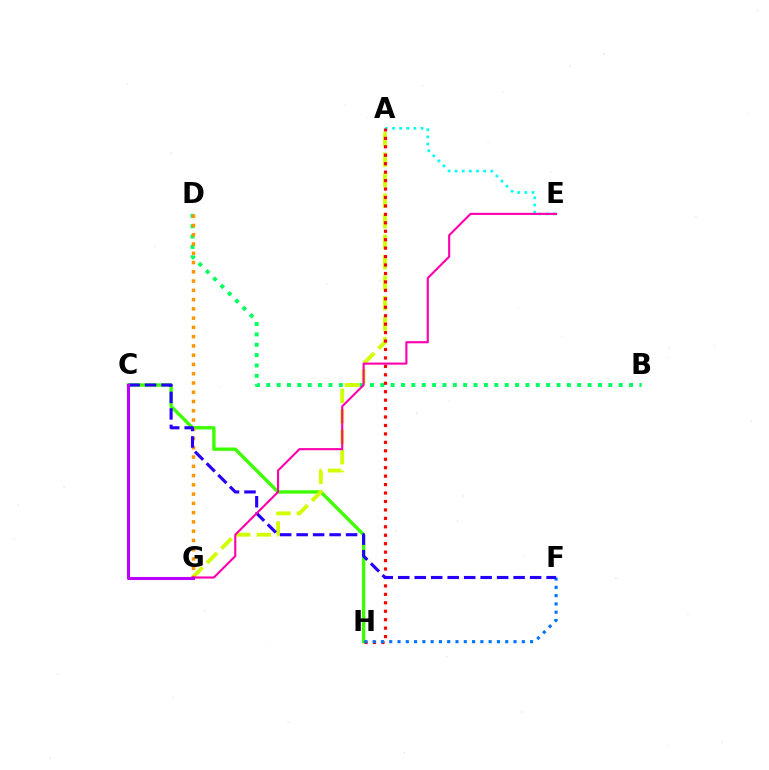{('B', 'D'): [{'color': '#00ff5c', 'line_style': 'dotted', 'thickness': 2.82}], ('C', 'H'): [{'color': '#3dff00', 'line_style': 'solid', 'thickness': 2.43}], ('A', 'G'): [{'color': '#d1ff00', 'line_style': 'dashed', 'thickness': 2.78}], ('A', 'E'): [{'color': '#00fff6', 'line_style': 'dotted', 'thickness': 1.94}], ('D', 'G'): [{'color': '#ff9400', 'line_style': 'dotted', 'thickness': 2.52}], ('A', 'H'): [{'color': '#ff0000', 'line_style': 'dotted', 'thickness': 2.29}], ('F', 'H'): [{'color': '#0074ff', 'line_style': 'dotted', 'thickness': 2.25}], ('C', 'F'): [{'color': '#2500ff', 'line_style': 'dashed', 'thickness': 2.24}], ('E', 'G'): [{'color': '#ff00ac', 'line_style': 'solid', 'thickness': 1.53}], ('C', 'G'): [{'color': '#b900ff', 'line_style': 'solid', 'thickness': 2.2}]}